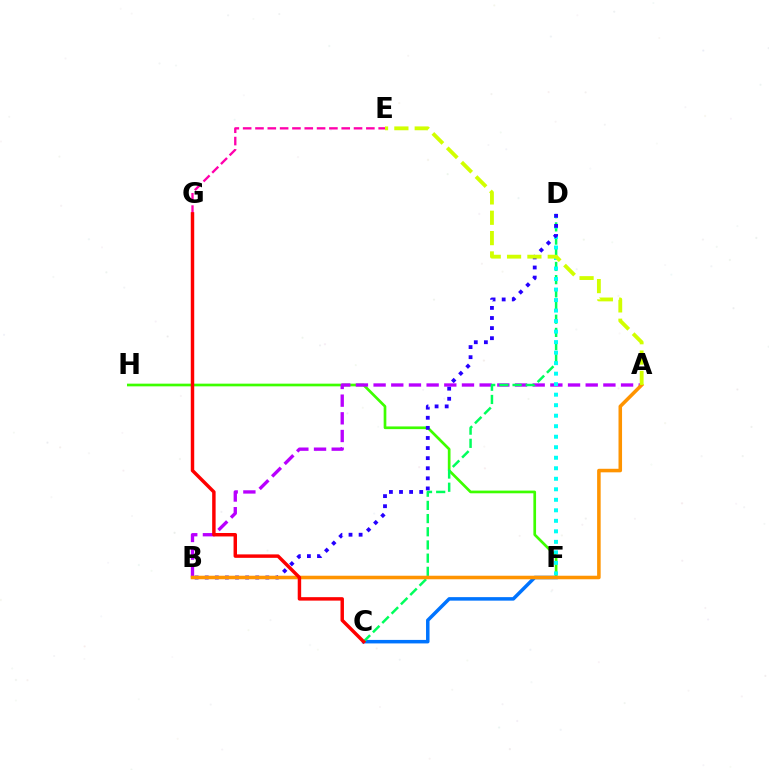{('C', 'F'): [{'color': '#0074ff', 'line_style': 'solid', 'thickness': 2.52}], ('F', 'H'): [{'color': '#3dff00', 'line_style': 'solid', 'thickness': 1.94}], ('A', 'B'): [{'color': '#b900ff', 'line_style': 'dashed', 'thickness': 2.4}, {'color': '#ff9400', 'line_style': 'solid', 'thickness': 2.55}], ('C', 'D'): [{'color': '#00ff5c', 'line_style': 'dashed', 'thickness': 1.79}], ('D', 'F'): [{'color': '#00fff6', 'line_style': 'dotted', 'thickness': 2.86}], ('E', 'G'): [{'color': '#ff00ac', 'line_style': 'dashed', 'thickness': 1.67}], ('B', 'D'): [{'color': '#2500ff', 'line_style': 'dotted', 'thickness': 2.74}], ('C', 'G'): [{'color': '#ff0000', 'line_style': 'solid', 'thickness': 2.48}], ('A', 'E'): [{'color': '#d1ff00', 'line_style': 'dashed', 'thickness': 2.76}]}